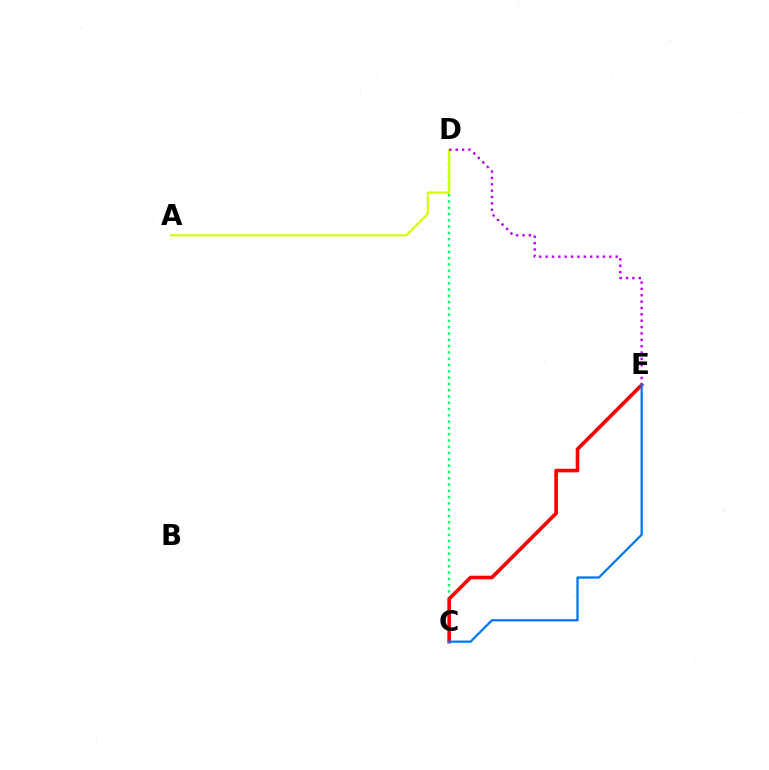{('C', 'D'): [{'color': '#00ff5c', 'line_style': 'dotted', 'thickness': 1.71}], ('C', 'E'): [{'color': '#ff0000', 'line_style': 'solid', 'thickness': 2.61}, {'color': '#0074ff', 'line_style': 'solid', 'thickness': 1.62}], ('A', 'D'): [{'color': '#d1ff00', 'line_style': 'solid', 'thickness': 1.55}], ('D', 'E'): [{'color': '#b900ff', 'line_style': 'dotted', 'thickness': 1.73}]}